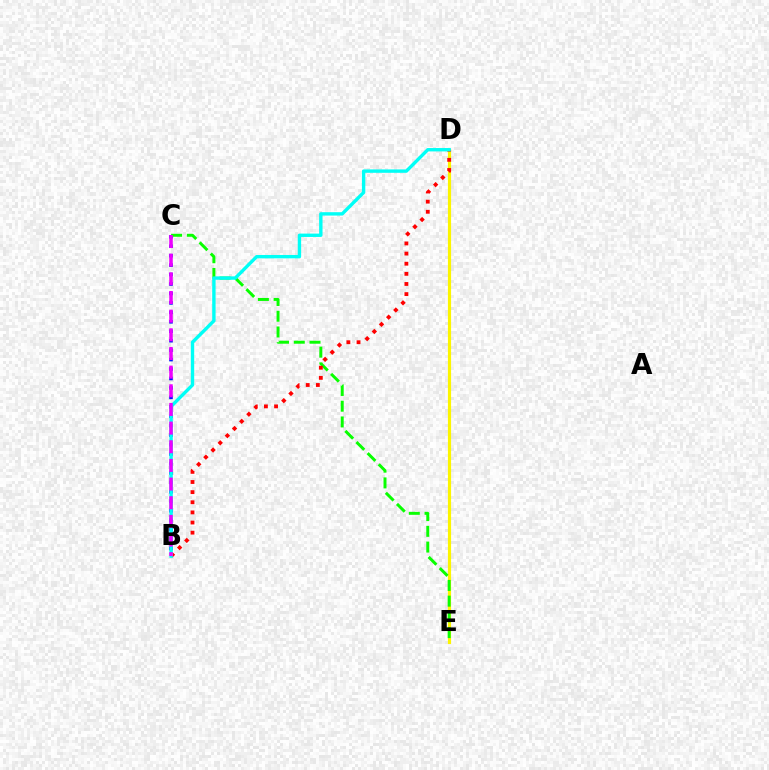{('D', 'E'): [{'color': '#fcf500', 'line_style': 'solid', 'thickness': 2.28}], ('B', 'C'): [{'color': '#0010ff', 'line_style': 'dotted', 'thickness': 2.57}, {'color': '#ee00ff', 'line_style': 'dashed', 'thickness': 2.53}], ('C', 'E'): [{'color': '#08ff00', 'line_style': 'dashed', 'thickness': 2.14}], ('B', 'D'): [{'color': '#ff0000', 'line_style': 'dotted', 'thickness': 2.75}, {'color': '#00fff6', 'line_style': 'solid', 'thickness': 2.43}]}